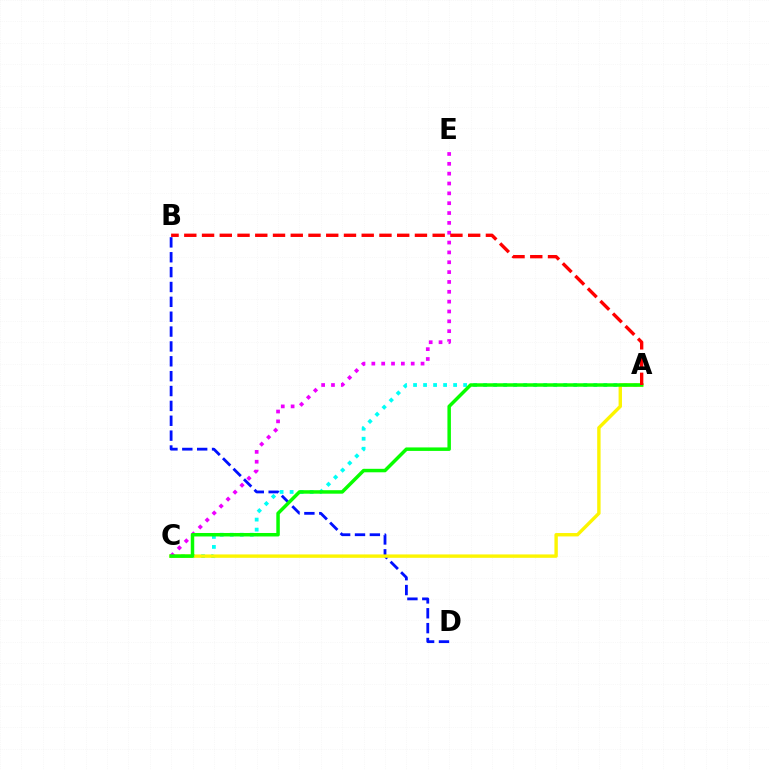{('B', 'D'): [{'color': '#0010ff', 'line_style': 'dashed', 'thickness': 2.02}], ('A', 'C'): [{'color': '#00fff6', 'line_style': 'dotted', 'thickness': 2.72}, {'color': '#fcf500', 'line_style': 'solid', 'thickness': 2.44}, {'color': '#08ff00', 'line_style': 'solid', 'thickness': 2.51}], ('C', 'E'): [{'color': '#ee00ff', 'line_style': 'dotted', 'thickness': 2.67}], ('A', 'B'): [{'color': '#ff0000', 'line_style': 'dashed', 'thickness': 2.41}]}